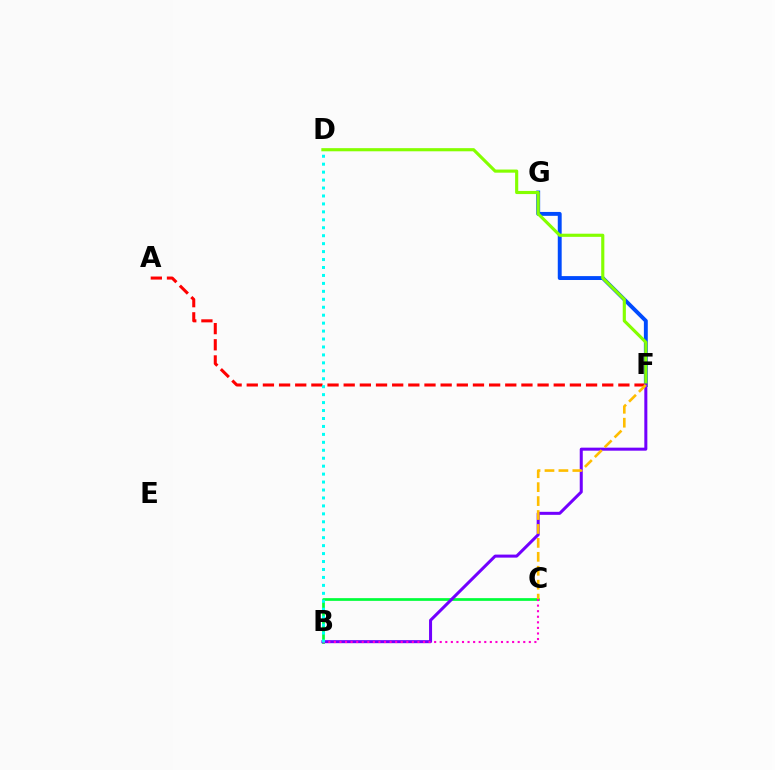{('F', 'G'): [{'color': '#004bff', 'line_style': 'solid', 'thickness': 2.81}], ('A', 'F'): [{'color': '#ff0000', 'line_style': 'dashed', 'thickness': 2.19}], ('D', 'F'): [{'color': '#84ff00', 'line_style': 'solid', 'thickness': 2.26}], ('B', 'C'): [{'color': '#00ff39', 'line_style': 'solid', 'thickness': 1.96}, {'color': '#ff00cf', 'line_style': 'dotted', 'thickness': 1.51}], ('B', 'F'): [{'color': '#7200ff', 'line_style': 'solid', 'thickness': 2.18}], ('C', 'F'): [{'color': '#ffbd00', 'line_style': 'dashed', 'thickness': 1.89}], ('B', 'D'): [{'color': '#00fff6', 'line_style': 'dotted', 'thickness': 2.16}]}